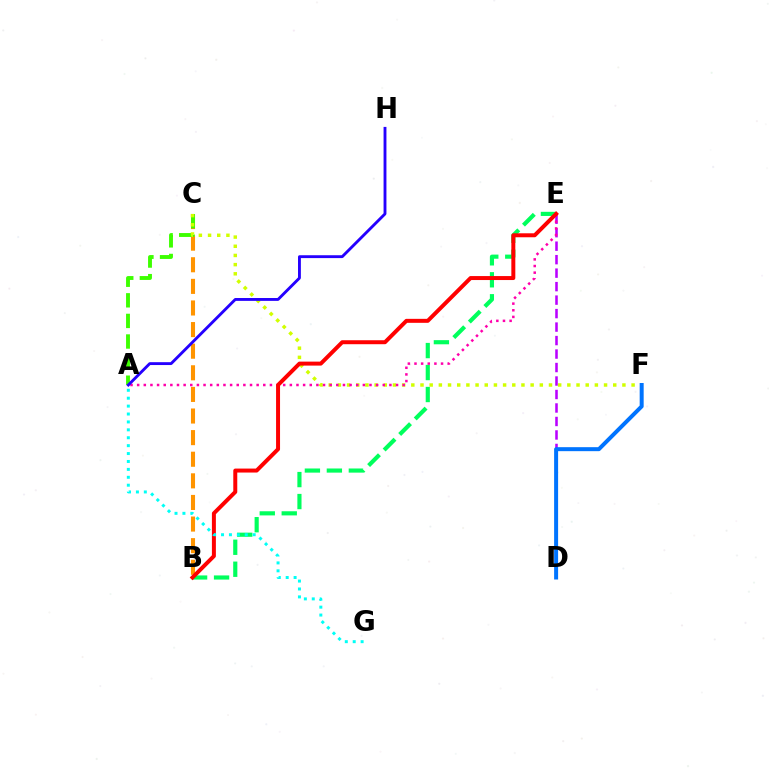{('B', 'C'): [{'color': '#ff9400', 'line_style': 'dashed', 'thickness': 2.94}], ('A', 'C'): [{'color': '#3dff00', 'line_style': 'dashed', 'thickness': 2.8}], ('B', 'E'): [{'color': '#00ff5c', 'line_style': 'dashed', 'thickness': 2.99}, {'color': '#ff0000', 'line_style': 'solid', 'thickness': 2.86}], ('C', 'F'): [{'color': '#d1ff00', 'line_style': 'dotted', 'thickness': 2.49}], ('D', 'E'): [{'color': '#b900ff', 'line_style': 'dashed', 'thickness': 1.83}], ('A', 'E'): [{'color': '#ff00ac', 'line_style': 'dotted', 'thickness': 1.8}], ('D', 'F'): [{'color': '#0074ff', 'line_style': 'solid', 'thickness': 2.87}], ('A', 'G'): [{'color': '#00fff6', 'line_style': 'dotted', 'thickness': 2.15}], ('A', 'H'): [{'color': '#2500ff', 'line_style': 'solid', 'thickness': 2.06}]}